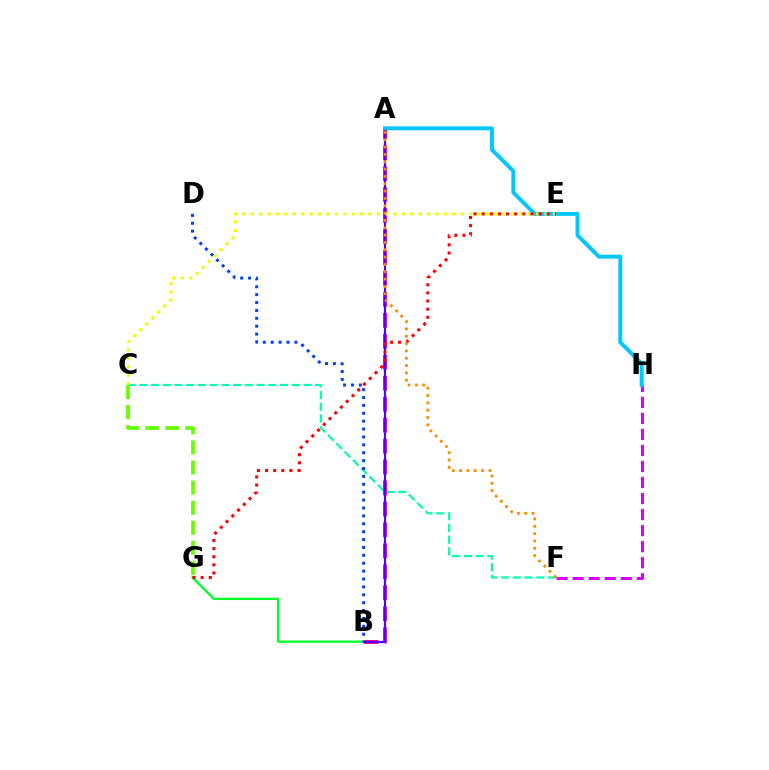{('C', 'G'): [{'color': '#66ff00', 'line_style': 'dashed', 'thickness': 2.73}], ('C', 'F'): [{'color': '#00ffaf', 'line_style': 'dashed', 'thickness': 1.59}], ('F', 'H'): [{'color': '#d600ff', 'line_style': 'dashed', 'thickness': 2.18}], ('B', 'G'): [{'color': '#00ff27', 'line_style': 'solid', 'thickness': 1.66}], ('A', 'B'): [{'color': '#ff00a0', 'line_style': 'dashed', 'thickness': 2.85}, {'color': '#4f00ff', 'line_style': 'solid', 'thickness': 1.56}], ('A', 'H'): [{'color': '#00c7ff', 'line_style': 'solid', 'thickness': 2.83}], ('C', 'E'): [{'color': '#eeff00', 'line_style': 'dotted', 'thickness': 2.28}], ('E', 'G'): [{'color': '#ff0000', 'line_style': 'dotted', 'thickness': 2.21}], ('A', 'F'): [{'color': '#ff8800', 'line_style': 'dotted', 'thickness': 1.99}], ('B', 'D'): [{'color': '#003fff', 'line_style': 'dotted', 'thickness': 2.14}]}